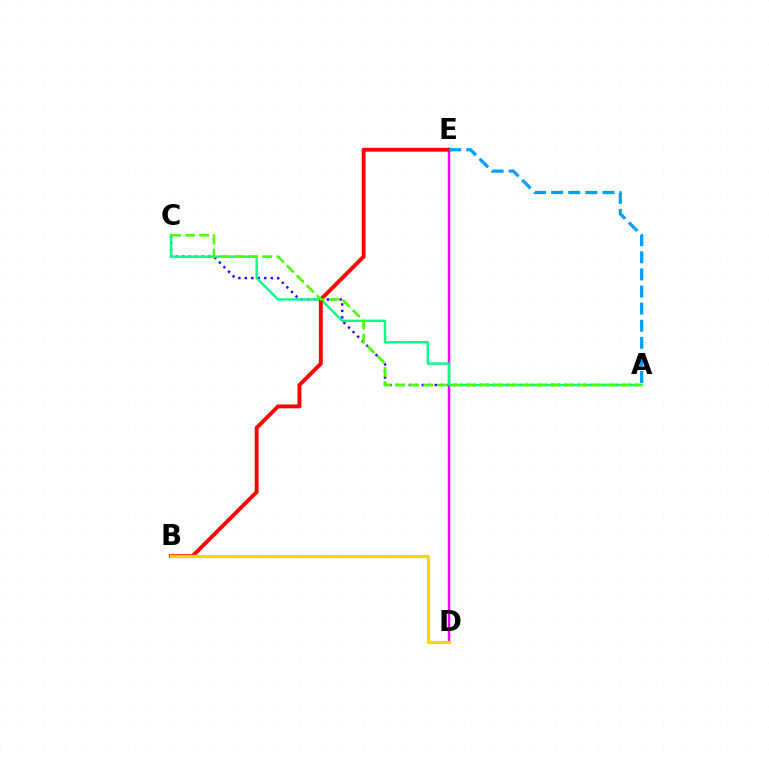{('D', 'E'): [{'color': '#ff00ed', 'line_style': 'solid', 'thickness': 1.77}], ('A', 'C'): [{'color': '#3700ff', 'line_style': 'dotted', 'thickness': 1.76}, {'color': '#00ff86', 'line_style': 'solid', 'thickness': 1.73}, {'color': '#4fff00', 'line_style': 'dashed', 'thickness': 1.91}], ('B', 'E'): [{'color': '#ff0000', 'line_style': 'solid', 'thickness': 2.79}], ('B', 'D'): [{'color': '#ffd500', 'line_style': 'solid', 'thickness': 2.32}], ('A', 'E'): [{'color': '#009eff', 'line_style': 'dashed', 'thickness': 2.32}]}